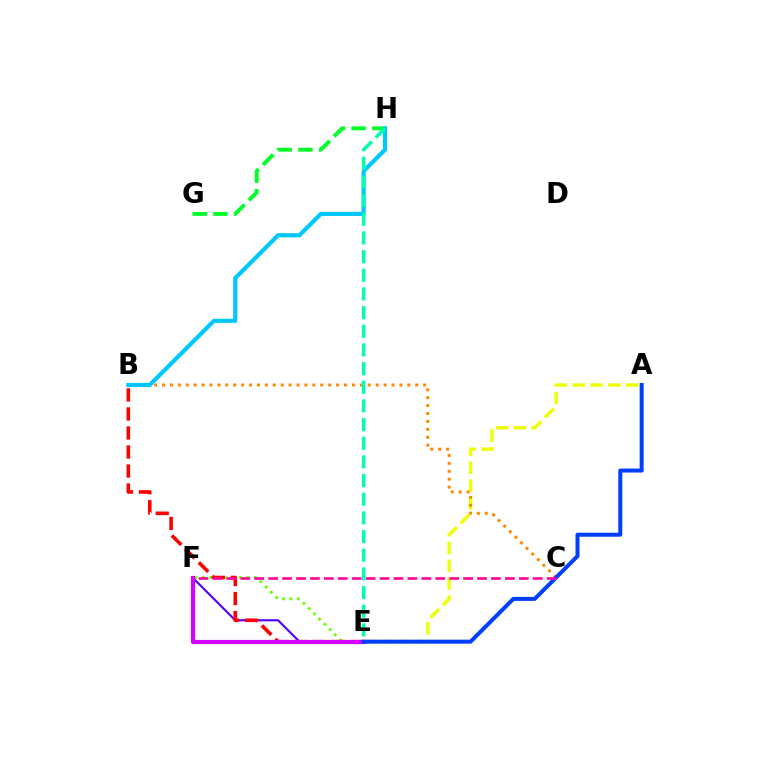{('A', 'E'): [{'color': '#eeff00', 'line_style': 'dashed', 'thickness': 2.42}, {'color': '#003fff', 'line_style': 'solid', 'thickness': 2.88}], ('E', 'F'): [{'color': '#66ff00', 'line_style': 'dotted', 'thickness': 2.02}, {'color': '#4f00ff', 'line_style': 'solid', 'thickness': 1.53}, {'color': '#d600ff', 'line_style': 'solid', 'thickness': 3.0}], ('B', 'E'): [{'color': '#ff0000', 'line_style': 'dashed', 'thickness': 2.59}], ('B', 'C'): [{'color': '#ff8800', 'line_style': 'dotted', 'thickness': 2.15}], ('G', 'H'): [{'color': '#00ff27', 'line_style': 'dashed', 'thickness': 2.81}], ('B', 'H'): [{'color': '#00c7ff', 'line_style': 'solid', 'thickness': 3.0}], ('C', 'F'): [{'color': '#ff00a0', 'line_style': 'dashed', 'thickness': 1.89}], ('E', 'H'): [{'color': '#00ffaf', 'line_style': 'dashed', 'thickness': 2.54}]}